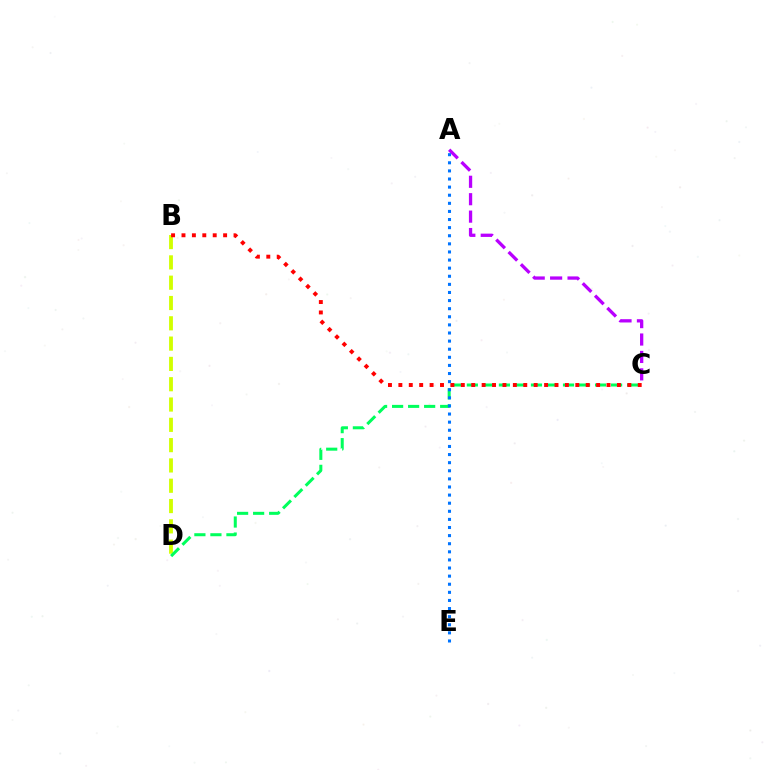{('A', 'C'): [{'color': '#b900ff', 'line_style': 'dashed', 'thickness': 2.37}], ('B', 'D'): [{'color': '#d1ff00', 'line_style': 'dashed', 'thickness': 2.76}], ('C', 'D'): [{'color': '#00ff5c', 'line_style': 'dashed', 'thickness': 2.18}], ('B', 'C'): [{'color': '#ff0000', 'line_style': 'dotted', 'thickness': 2.83}], ('A', 'E'): [{'color': '#0074ff', 'line_style': 'dotted', 'thickness': 2.2}]}